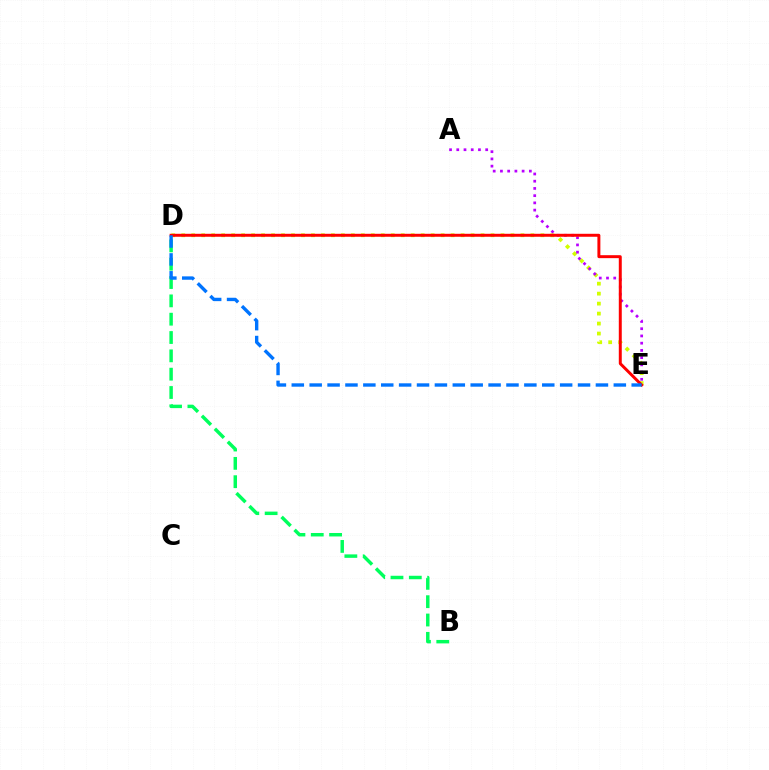{('D', 'E'): [{'color': '#d1ff00', 'line_style': 'dotted', 'thickness': 2.71}, {'color': '#ff0000', 'line_style': 'solid', 'thickness': 2.14}, {'color': '#0074ff', 'line_style': 'dashed', 'thickness': 2.43}], ('B', 'D'): [{'color': '#00ff5c', 'line_style': 'dashed', 'thickness': 2.49}], ('A', 'E'): [{'color': '#b900ff', 'line_style': 'dotted', 'thickness': 1.96}]}